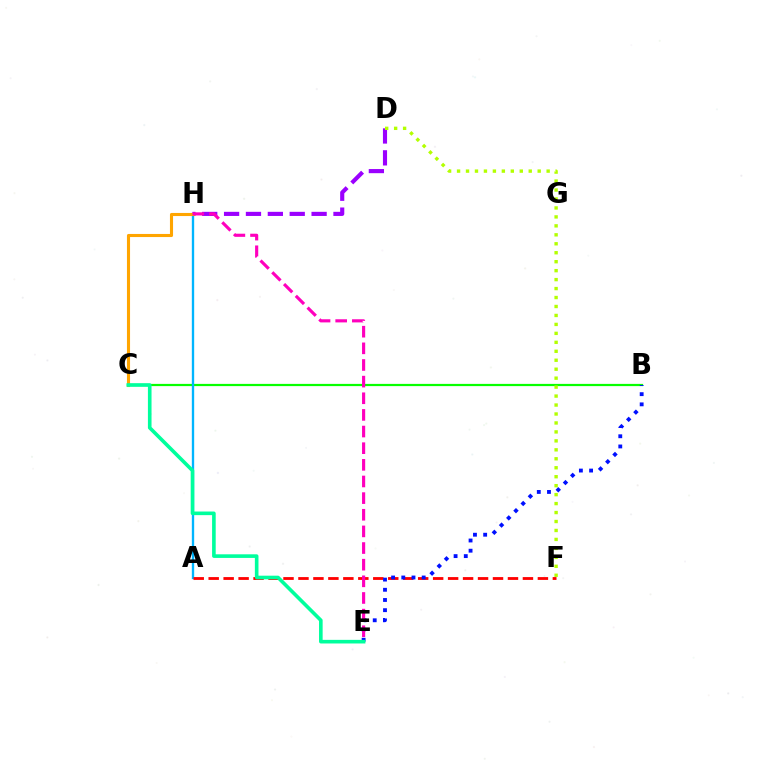{('D', 'H'): [{'color': '#9b00ff', 'line_style': 'dashed', 'thickness': 2.97}], ('B', 'C'): [{'color': '#08ff00', 'line_style': 'solid', 'thickness': 1.6}], ('D', 'F'): [{'color': '#b3ff00', 'line_style': 'dotted', 'thickness': 2.43}], ('A', 'H'): [{'color': '#00b5ff', 'line_style': 'solid', 'thickness': 1.69}], ('A', 'F'): [{'color': '#ff0000', 'line_style': 'dashed', 'thickness': 2.03}], ('B', 'E'): [{'color': '#0010ff', 'line_style': 'dotted', 'thickness': 2.77}], ('C', 'H'): [{'color': '#ffa500', 'line_style': 'solid', 'thickness': 2.23}], ('E', 'H'): [{'color': '#ff00bd', 'line_style': 'dashed', 'thickness': 2.26}], ('C', 'E'): [{'color': '#00ff9d', 'line_style': 'solid', 'thickness': 2.6}]}